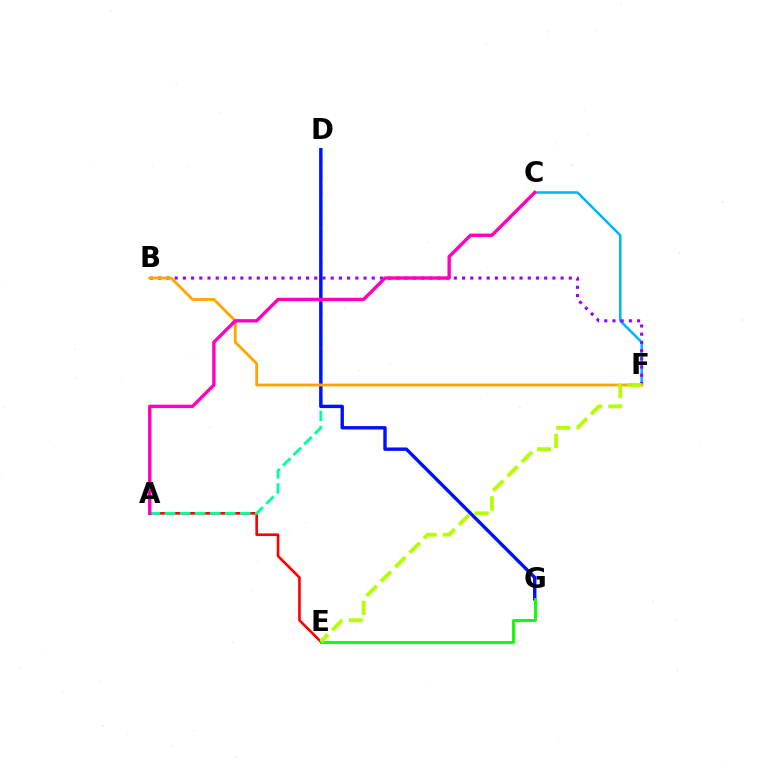{('C', 'F'): [{'color': '#00b5ff', 'line_style': 'solid', 'thickness': 1.82}], ('B', 'F'): [{'color': '#9b00ff', 'line_style': 'dotted', 'thickness': 2.23}, {'color': '#ffa500', 'line_style': 'solid', 'thickness': 2.03}], ('A', 'E'): [{'color': '#ff0000', 'line_style': 'solid', 'thickness': 1.89}], ('A', 'D'): [{'color': '#00ff9d', 'line_style': 'dashed', 'thickness': 2.04}], ('D', 'G'): [{'color': '#0010ff', 'line_style': 'solid', 'thickness': 2.44}], ('E', 'G'): [{'color': '#08ff00', 'line_style': 'solid', 'thickness': 2.05}], ('E', 'F'): [{'color': '#b3ff00', 'line_style': 'dashed', 'thickness': 2.76}], ('A', 'C'): [{'color': '#ff00bd', 'line_style': 'solid', 'thickness': 2.43}]}